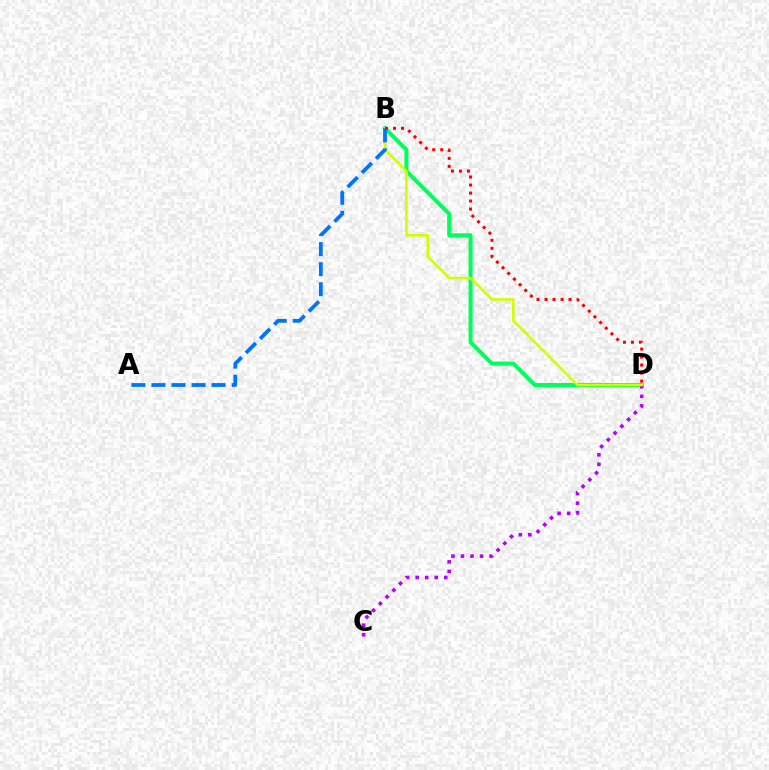{('B', 'D'): [{'color': '#00ff5c', 'line_style': 'solid', 'thickness': 2.9}, {'color': '#d1ff00', 'line_style': 'solid', 'thickness': 1.85}, {'color': '#ff0000', 'line_style': 'dotted', 'thickness': 2.18}], ('C', 'D'): [{'color': '#b900ff', 'line_style': 'dotted', 'thickness': 2.59}], ('A', 'B'): [{'color': '#0074ff', 'line_style': 'dashed', 'thickness': 2.72}]}